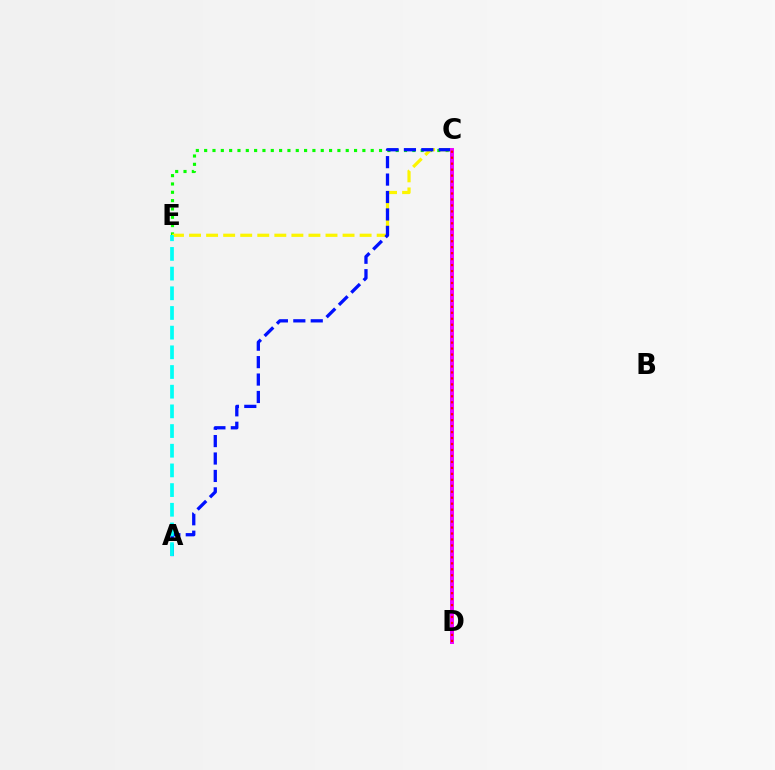{('C', 'E'): [{'color': '#08ff00', 'line_style': 'dotted', 'thickness': 2.26}, {'color': '#fcf500', 'line_style': 'dashed', 'thickness': 2.32}], ('A', 'C'): [{'color': '#0010ff', 'line_style': 'dashed', 'thickness': 2.37}], ('C', 'D'): [{'color': '#ee00ff', 'line_style': 'solid', 'thickness': 2.84}, {'color': '#ff0000', 'line_style': 'dotted', 'thickness': 1.62}], ('A', 'E'): [{'color': '#00fff6', 'line_style': 'dashed', 'thickness': 2.67}]}